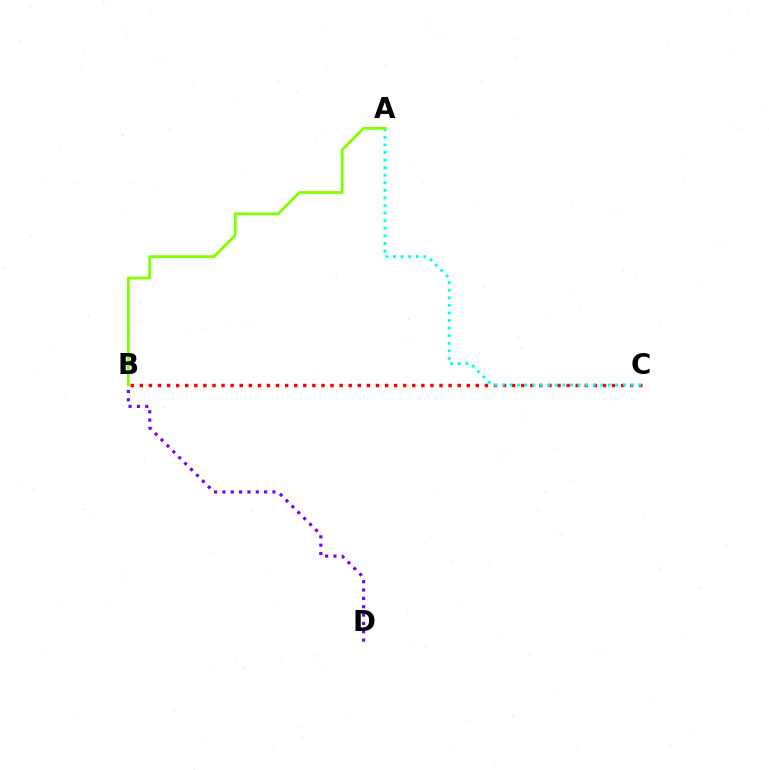{('B', 'C'): [{'color': '#ff0000', 'line_style': 'dotted', 'thickness': 2.47}], ('A', 'C'): [{'color': '#00fff6', 'line_style': 'dotted', 'thickness': 2.06}], ('A', 'B'): [{'color': '#84ff00', 'line_style': 'solid', 'thickness': 2.04}], ('B', 'D'): [{'color': '#7200ff', 'line_style': 'dotted', 'thickness': 2.27}]}